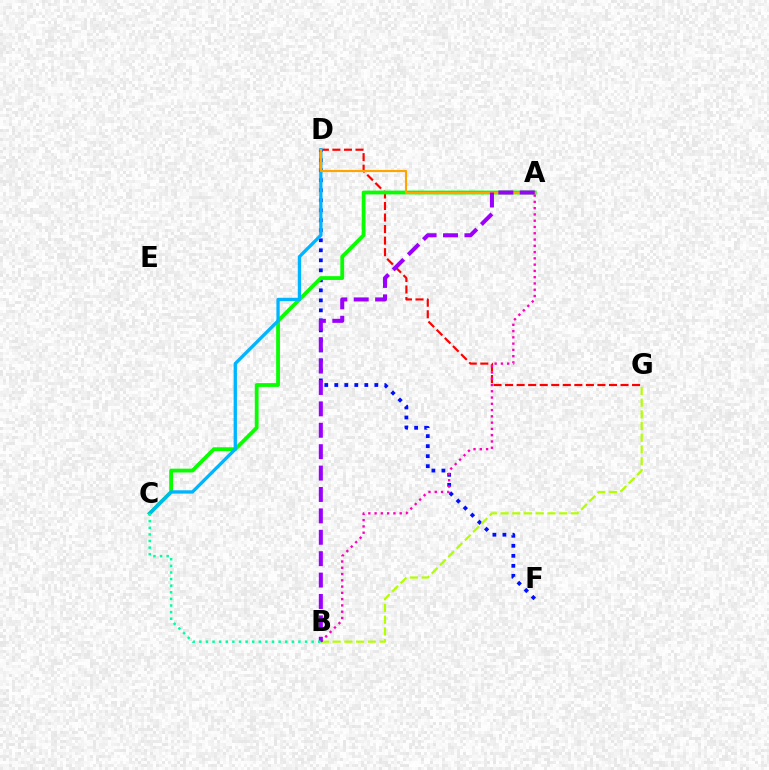{('D', 'G'): [{'color': '#ff0000', 'line_style': 'dashed', 'thickness': 1.57}], ('D', 'F'): [{'color': '#0010ff', 'line_style': 'dotted', 'thickness': 2.72}], ('A', 'C'): [{'color': '#08ff00', 'line_style': 'solid', 'thickness': 2.74}], ('B', 'G'): [{'color': '#b3ff00', 'line_style': 'dashed', 'thickness': 1.59}], ('A', 'B'): [{'color': '#ff00bd', 'line_style': 'dotted', 'thickness': 1.7}, {'color': '#9b00ff', 'line_style': 'dashed', 'thickness': 2.91}], ('C', 'D'): [{'color': '#00b5ff', 'line_style': 'solid', 'thickness': 2.38}], ('A', 'D'): [{'color': '#ffa500', 'line_style': 'solid', 'thickness': 1.55}], ('B', 'C'): [{'color': '#00ff9d', 'line_style': 'dotted', 'thickness': 1.8}]}